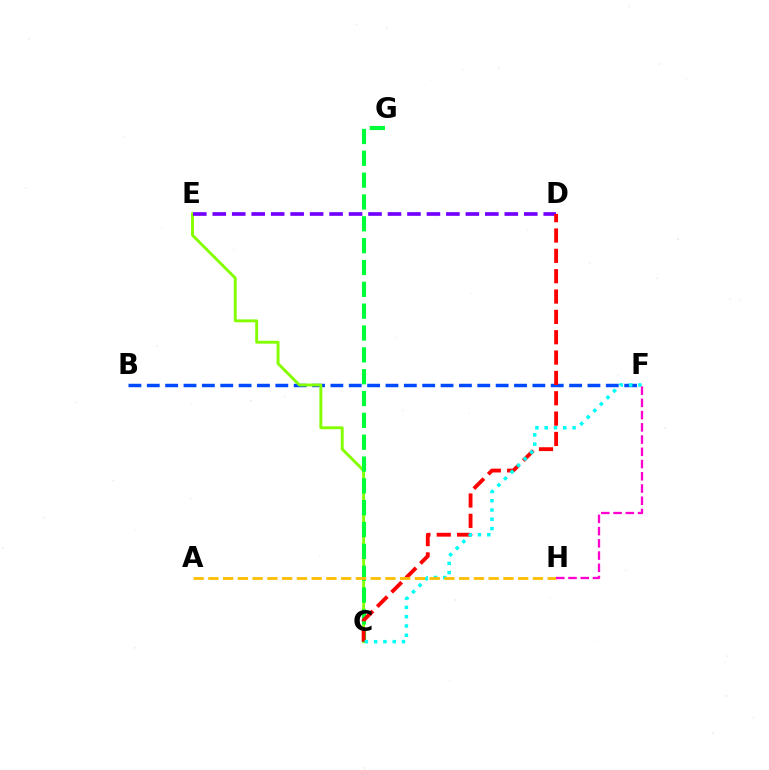{('B', 'F'): [{'color': '#004bff', 'line_style': 'dashed', 'thickness': 2.49}], ('C', 'E'): [{'color': '#84ff00', 'line_style': 'solid', 'thickness': 2.09}], ('C', 'G'): [{'color': '#00ff39', 'line_style': 'dashed', 'thickness': 2.97}], ('D', 'E'): [{'color': '#7200ff', 'line_style': 'dashed', 'thickness': 2.64}], ('C', 'D'): [{'color': '#ff0000', 'line_style': 'dashed', 'thickness': 2.76}], ('C', 'F'): [{'color': '#00fff6', 'line_style': 'dotted', 'thickness': 2.52}], ('A', 'H'): [{'color': '#ffbd00', 'line_style': 'dashed', 'thickness': 2.0}], ('F', 'H'): [{'color': '#ff00cf', 'line_style': 'dashed', 'thickness': 1.66}]}